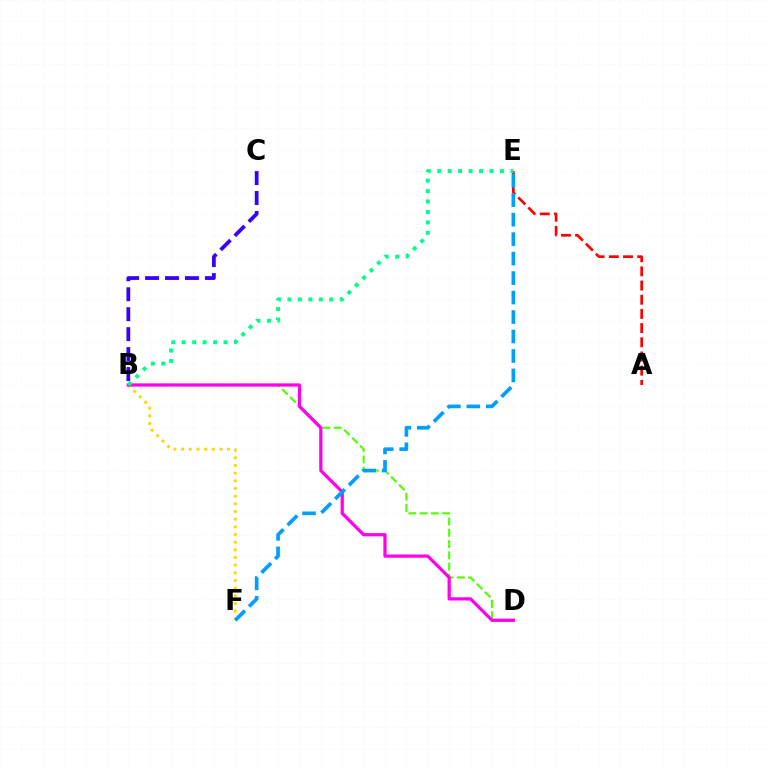{('B', 'F'): [{'color': '#ffd500', 'line_style': 'dotted', 'thickness': 2.08}], ('A', 'E'): [{'color': '#ff0000', 'line_style': 'dashed', 'thickness': 1.93}], ('B', 'D'): [{'color': '#4fff00', 'line_style': 'dashed', 'thickness': 1.53}, {'color': '#ff00ed', 'line_style': 'solid', 'thickness': 2.32}], ('B', 'E'): [{'color': '#00ff86', 'line_style': 'dotted', 'thickness': 2.84}], ('B', 'C'): [{'color': '#3700ff', 'line_style': 'dashed', 'thickness': 2.71}], ('E', 'F'): [{'color': '#009eff', 'line_style': 'dashed', 'thickness': 2.65}]}